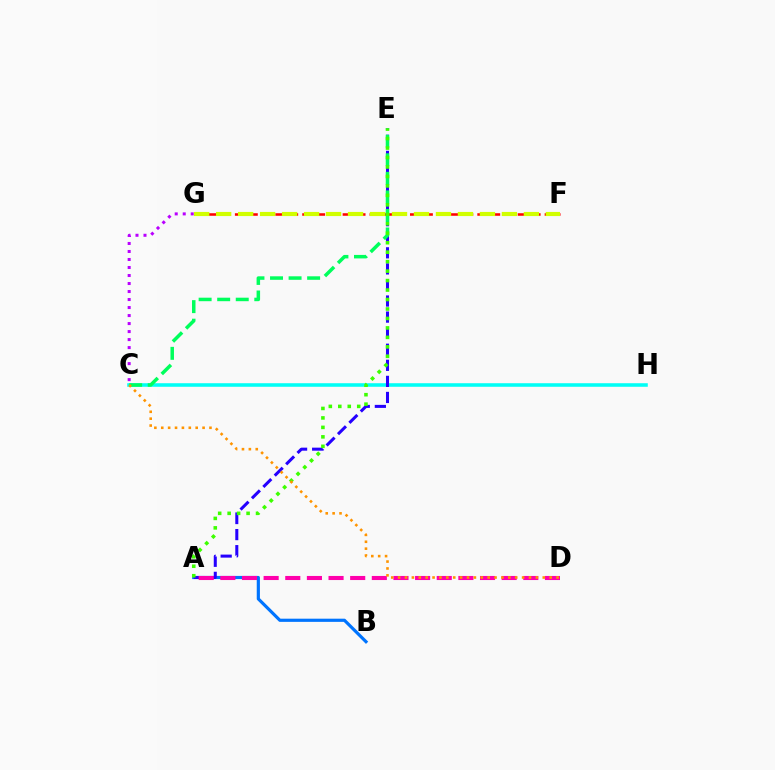{('F', 'G'): [{'color': '#ff0000', 'line_style': 'dashed', 'thickness': 1.83}, {'color': '#d1ff00', 'line_style': 'dashed', 'thickness': 2.99}], ('A', 'B'): [{'color': '#0074ff', 'line_style': 'solid', 'thickness': 2.28}], ('C', 'H'): [{'color': '#00fff6', 'line_style': 'solid', 'thickness': 2.56}], ('A', 'E'): [{'color': '#2500ff', 'line_style': 'dashed', 'thickness': 2.18}, {'color': '#3dff00', 'line_style': 'dotted', 'thickness': 2.57}], ('A', 'D'): [{'color': '#ff00ac', 'line_style': 'dashed', 'thickness': 2.94}], ('C', 'E'): [{'color': '#00ff5c', 'line_style': 'dashed', 'thickness': 2.52}], ('C', 'D'): [{'color': '#ff9400', 'line_style': 'dotted', 'thickness': 1.87}], ('C', 'G'): [{'color': '#b900ff', 'line_style': 'dotted', 'thickness': 2.18}]}